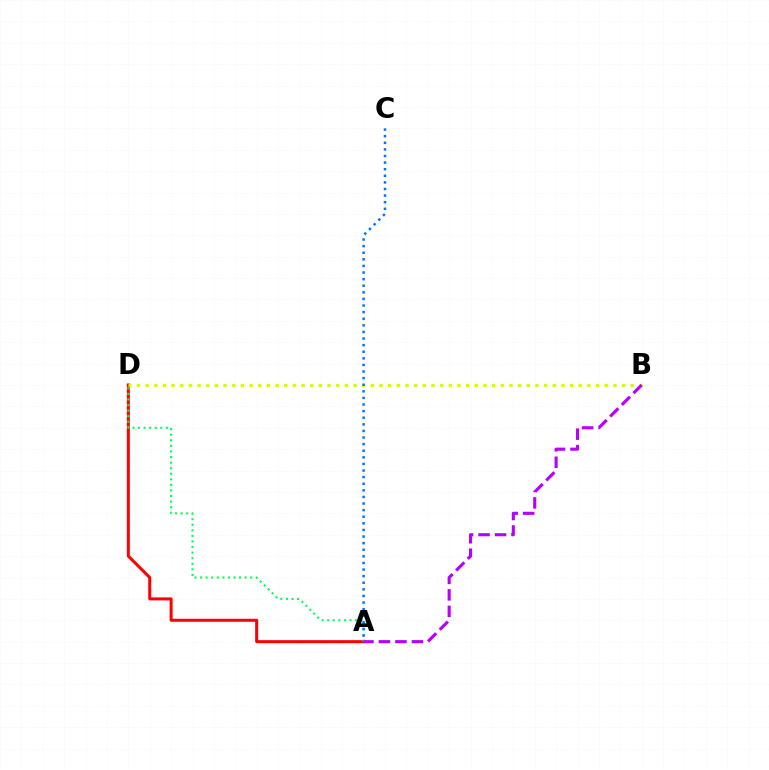{('A', 'D'): [{'color': '#ff0000', 'line_style': 'solid', 'thickness': 2.17}, {'color': '#00ff5c', 'line_style': 'dotted', 'thickness': 1.51}], ('B', 'D'): [{'color': '#d1ff00', 'line_style': 'dotted', 'thickness': 2.35}], ('A', 'C'): [{'color': '#0074ff', 'line_style': 'dotted', 'thickness': 1.79}], ('A', 'B'): [{'color': '#b900ff', 'line_style': 'dashed', 'thickness': 2.24}]}